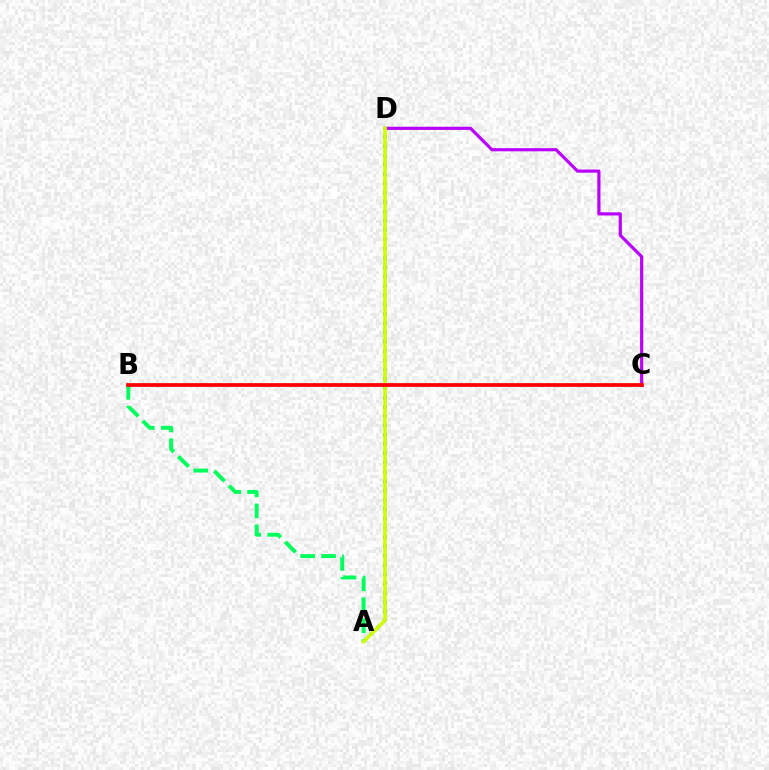{('A', 'D'): [{'color': '#0074ff', 'line_style': 'dotted', 'thickness': 2.53}, {'color': '#d1ff00', 'line_style': 'solid', 'thickness': 2.58}], ('A', 'B'): [{'color': '#00ff5c', 'line_style': 'dashed', 'thickness': 2.84}], ('C', 'D'): [{'color': '#b900ff', 'line_style': 'solid', 'thickness': 2.28}], ('B', 'C'): [{'color': '#ff0000', 'line_style': 'solid', 'thickness': 2.67}]}